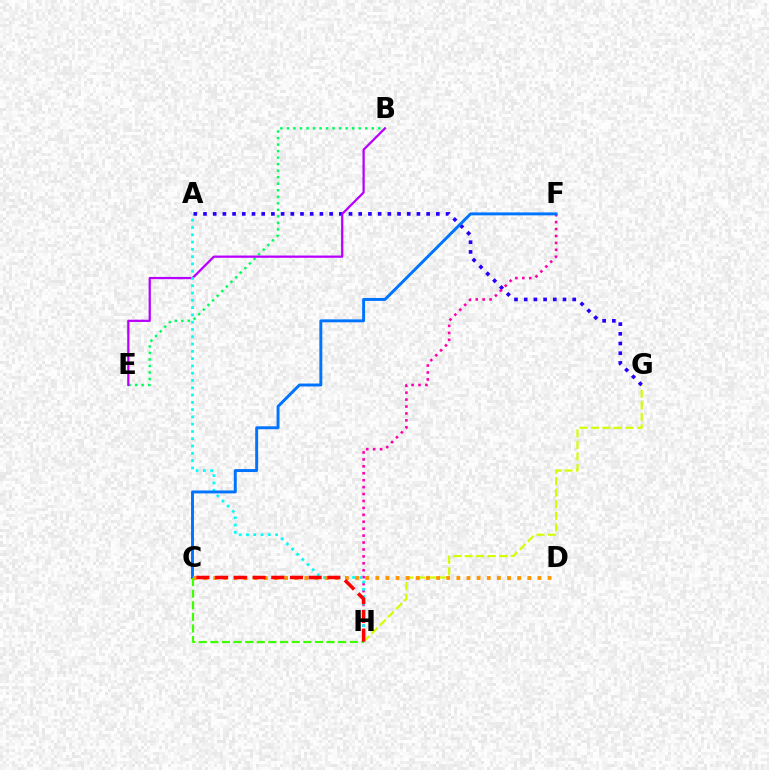{('B', 'E'): [{'color': '#00ff5c', 'line_style': 'dotted', 'thickness': 1.77}, {'color': '#b900ff', 'line_style': 'solid', 'thickness': 1.63}], ('G', 'H'): [{'color': '#d1ff00', 'line_style': 'dashed', 'thickness': 1.57}], ('A', 'G'): [{'color': '#2500ff', 'line_style': 'dotted', 'thickness': 2.64}], ('F', 'H'): [{'color': '#ff00ac', 'line_style': 'dotted', 'thickness': 1.88}], ('A', 'H'): [{'color': '#00fff6', 'line_style': 'dotted', 'thickness': 1.98}], ('C', 'F'): [{'color': '#0074ff', 'line_style': 'solid', 'thickness': 2.12}], ('C', 'H'): [{'color': '#3dff00', 'line_style': 'dashed', 'thickness': 1.58}, {'color': '#ff0000', 'line_style': 'dashed', 'thickness': 2.54}], ('C', 'D'): [{'color': '#ff9400', 'line_style': 'dotted', 'thickness': 2.75}]}